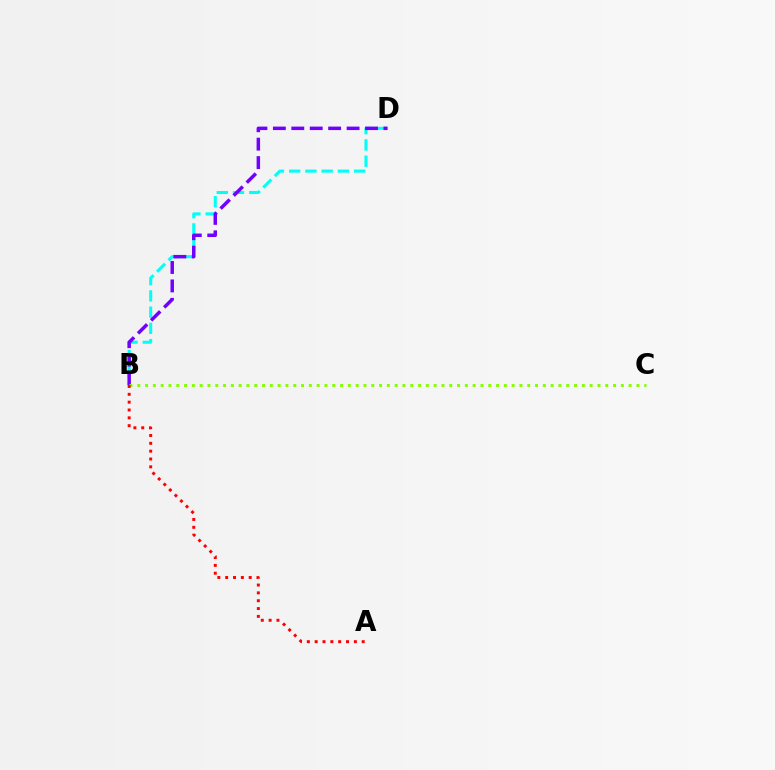{('B', 'D'): [{'color': '#00fff6', 'line_style': 'dashed', 'thickness': 2.21}, {'color': '#7200ff', 'line_style': 'dashed', 'thickness': 2.5}], ('B', 'C'): [{'color': '#84ff00', 'line_style': 'dotted', 'thickness': 2.12}], ('A', 'B'): [{'color': '#ff0000', 'line_style': 'dotted', 'thickness': 2.13}]}